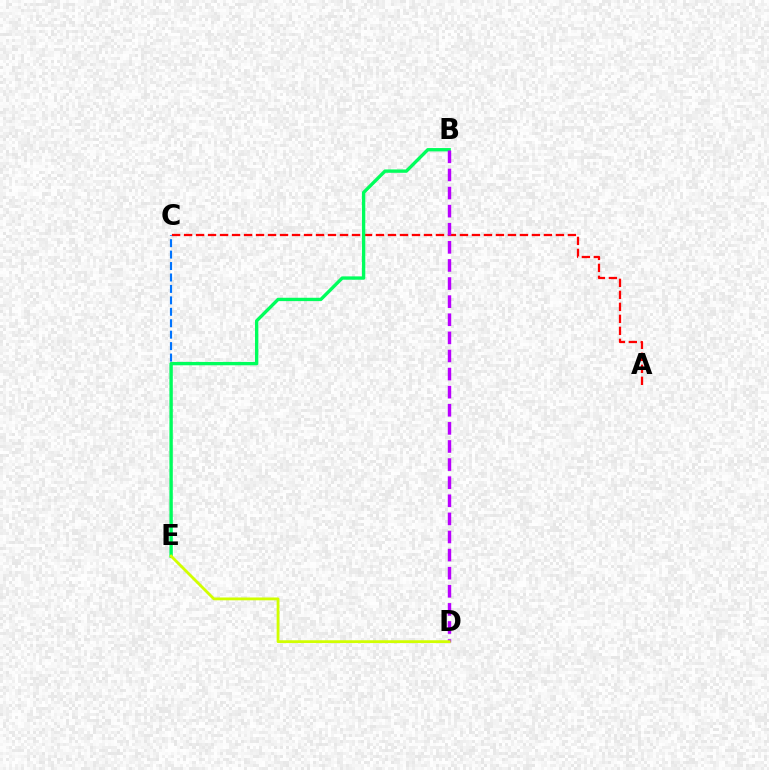{('A', 'C'): [{'color': '#ff0000', 'line_style': 'dashed', 'thickness': 1.63}], ('C', 'E'): [{'color': '#0074ff', 'line_style': 'dashed', 'thickness': 1.55}], ('B', 'E'): [{'color': '#00ff5c', 'line_style': 'solid', 'thickness': 2.41}], ('B', 'D'): [{'color': '#b900ff', 'line_style': 'dashed', 'thickness': 2.46}], ('D', 'E'): [{'color': '#d1ff00', 'line_style': 'solid', 'thickness': 2.03}]}